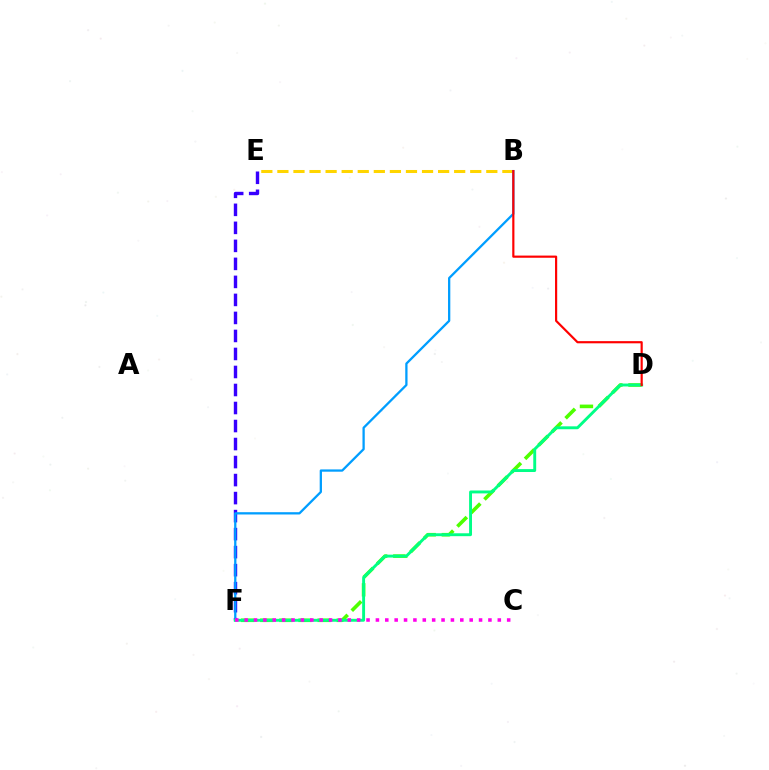{('B', 'E'): [{'color': '#ffd500', 'line_style': 'dashed', 'thickness': 2.18}], ('E', 'F'): [{'color': '#3700ff', 'line_style': 'dashed', 'thickness': 2.45}], ('D', 'F'): [{'color': '#4fff00', 'line_style': 'dashed', 'thickness': 2.6}, {'color': '#00ff86', 'line_style': 'solid', 'thickness': 2.09}], ('B', 'F'): [{'color': '#009eff', 'line_style': 'solid', 'thickness': 1.64}], ('B', 'D'): [{'color': '#ff0000', 'line_style': 'solid', 'thickness': 1.57}], ('C', 'F'): [{'color': '#ff00ed', 'line_style': 'dotted', 'thickness': 2.55}]}